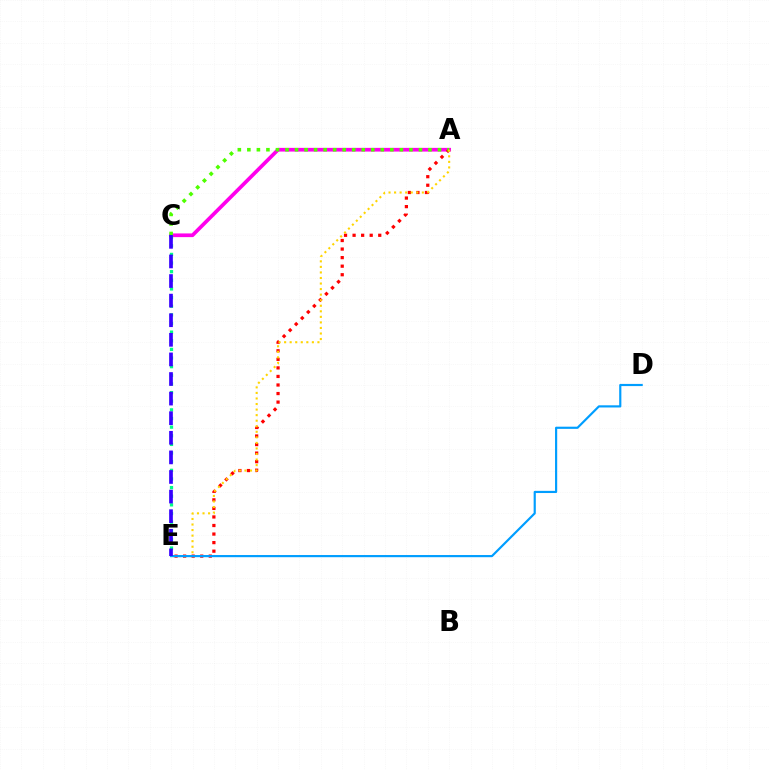{('A', 'C'): [{'color': '#ff00ed', 'line_style': 'solid', 'thickness': 2.66}, {'color': '#4fff00', 'line_style': 'dotted', 'thickness': 2.59}], ('A', 'E'): [{'color': '#ff0000', 'line_style': 'dotted', 'thickness': 2.32}, {'color': '#ffd500', 'line_style': 'dotted', 'thickness': 1.51}], ('C', 'E'): [{'color': '#00ff86', 'line_style': 'dotted', 'thickness': 2.35}, {'color': '#3700ff', 'line_style': 'dashed', 'thickness': 2.66}], ('D', 'E'): [{'color': '#009eff', 'line_style': 'solid', 'thickness': 1.56}]}